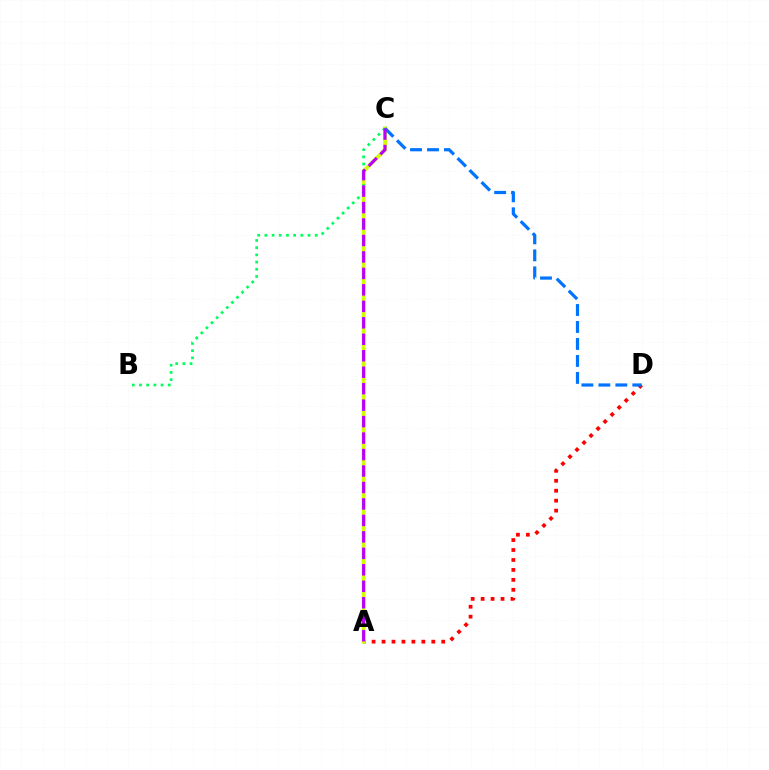{('A', 'D'): [{'color': '#ff0000', 'line_style': 'dotted', 'thickness': 2.7}], ('A', 'C'): [{'color': '#d1ff00', 'line_style': 'solid', 'thickness': 2.74}, {'color': '#b900ff', 'line_style': 'dashed', 'thickness': 2.24}], ('B', 'C'): [{'color': '#00ff5c', 'line_style': 'dotted', 'thickness': 1.96}], ('C', 'D'): [{'color': '#0074ff', 'line_style': 'dashed', 'thickness': 2.31}]}